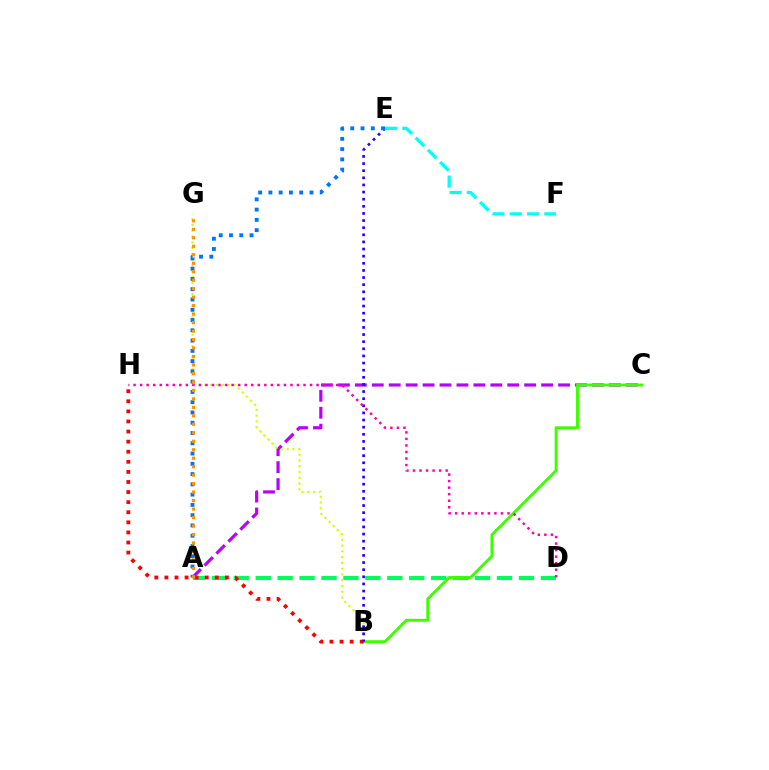{('A', 'D'): [{'color': '#00ff5c', 'line_style': 'dashed', 'thickness': 2.98}], ('A', 'C'): [{'color': '#b900ff', 'line_style': 'dashed', 'thickness': 2.3}], ('B', 'G'): [{'color': '#d1ff00', 'line_style': 'dotted', 'thickness': 1.57}], ('B', 'C'): [{'color': '#3dff00', 'line_style': 'solid', 'thickness': 2.11}], ('B', 'H'): [{'color': '#ff0000', 'line_style': 'dotted', 'thickness': 2.74}], ('B', 'E'): [{'color': '#2500ff', 'line_style': 'dotted', 'thickness': 1.94}], ('A', 'E'): [{'color': '#0074ff', 'line_style': 'dotted', 'thickness': 2.79}], ('D', 'H'): [{'color': '#ff00ac', 'line_style': 'dotted', 'thickness': 1.78}], ('E', 'F'): [{'color': '#00fff6', 'line_style': 'dashed', 'thickness': 2.35}], ('A', 'G'): [{'color': '#ff9400', 'line_style': 'dotted', 'thickness': 2.3}]}